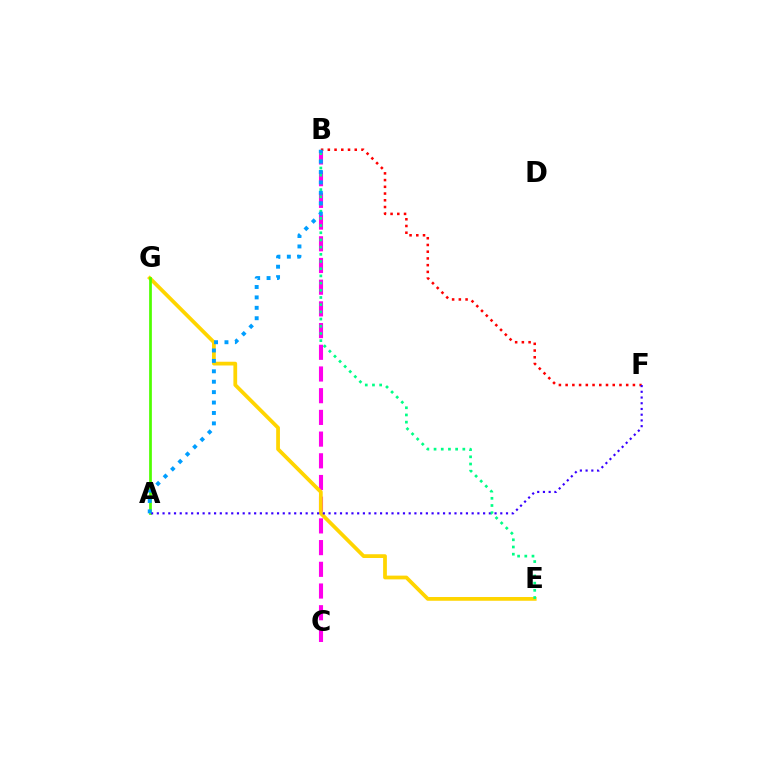{('B', 'C'): [{'color': '#ff00ed', 'line_style': 'dashed', 'thickness': 2.95}], ('E', 'G'): [{'color': '#ffd500', 'line_style': 'solid', 'thickness': 2.7}], ('B', 'F'): [{'color': '#ff0000', 'line_style': 'dotted', 'thickness': 1.83}], ('A', 'G'): [{'color': '#4fff00', 'line_style': 'solid', 'thickness': 1.96}], ('A', 'F'): [{'color': '#3700ff', 'line_style': 'dotted', 'thickness': 1.56}], ('B', 'E'): [{'color': '#00ff86', 'line_style': 'dotted', 'thickness': 1.95}], ('A', 'B'): [{'color': '#009eff', 'line_style': 'dotted', 'thickness': 2.83}]}